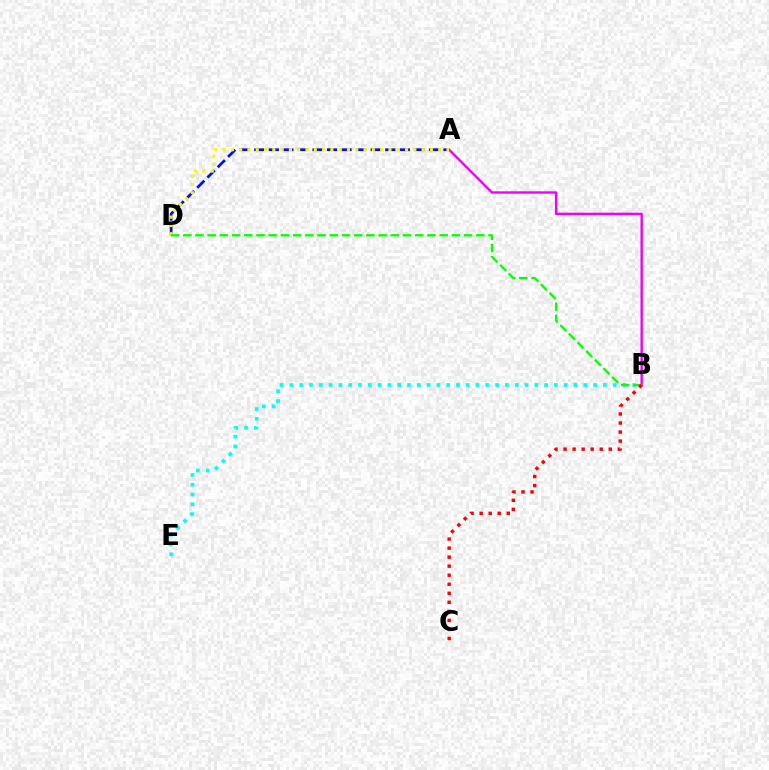{('B', 'E'): [{'color': '#00fff6', 'line_style': 'dotted', 'thickness': 2.66}], ('A', 'D'): [{'color': '#0010ff', 'line_style': 'dashed', 'thickness': 1.98}, {'color': '#fcf500', 'line_style': 'dotted', 'thickness': 2.25}], ('A', 'B'): [{'color': '#ee00ff', 'line_style': 'solid', 'thickness': 1.72}], ('B', 'D'): [{'color': '#08ff00', 'line_style': 'dashed', 'thickness': 1.66}], ('B', 'C'): [{'color': '#ff0000', 'line_style': 'dotted', 'thickness': 2.46}]}